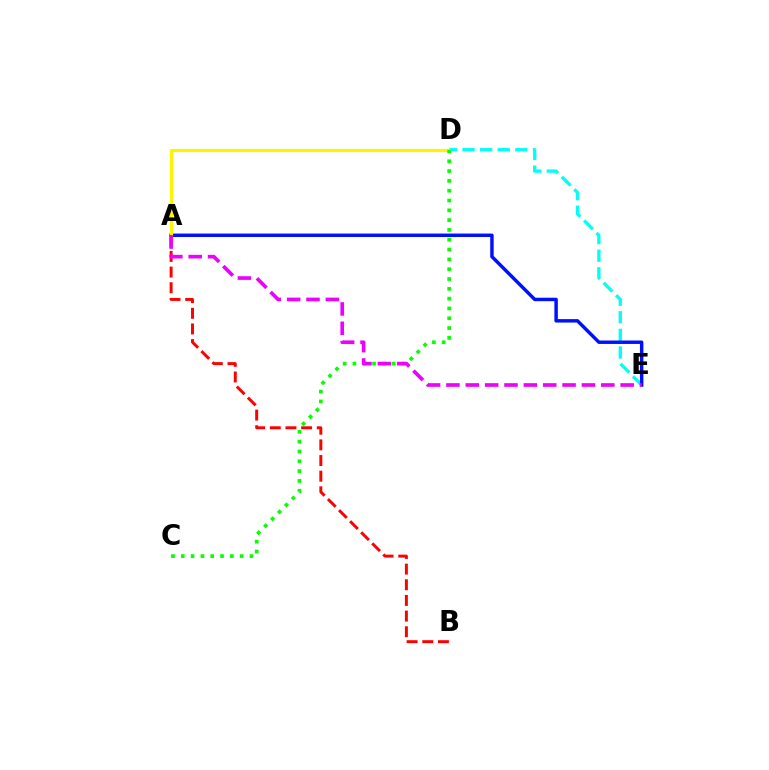{('D', 'E'): [{'color': '#00fff6', 'line_style': 'dashed', 'thickness': 2.39}], ('A', 'E'): [{'color': '#0010ff', 'line_style': 'solid', 'thickness': 2.48}, {'color': '#ee00ff', 'line_style': 'dashed', 'thickness': 2.63}], ('A', 'D'): [{'color': '#fcf500', 'line_style': 'solid', 'thickness': 2.28}], ('A', 'B'): [{'color': '#ff0000', 'line_style': 'dashed', 'thickness': 2.13}], ('C', 'D'): [{'color': '#08ff00', 'line_style': 'dotted', 'thickness': 2.67}]}